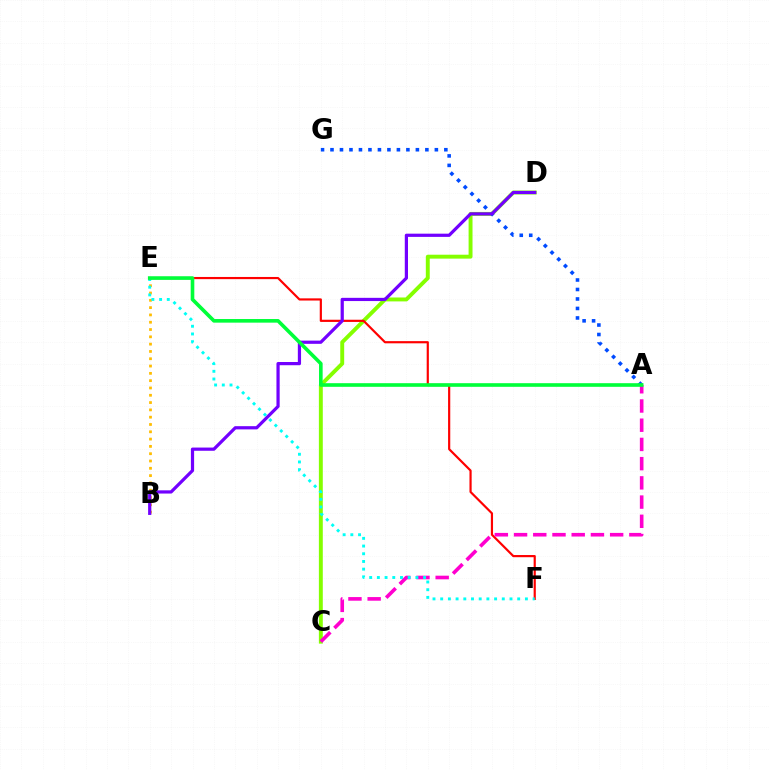{('C', 'D'): [{'color': '#84ff00', 'line_style': 'solid', 'thickness': 2.82}], ('E', 'F'): [{'color': '#ff0000', 'line_style': 'solid', 'thickness': 1.57}, {'color': '#00fff6', 'line_style': 'dotted', 'thickness': 2.09}], ('B', 'E'): [{'color': '#ffbd00', 'line_style': 'dotted', 'thickness': 1.98}], ('A', 'G'): [{'color': '#004bff', 'line_style': 'dotted', 'thickness': 2.58}], ('A', 'C'): [{'color': '#ff00cf', 'line_style': 'dashed', 'thickness': 2.61}], ('B', 'D'): [{'color': '#7200ff', 'line_style': 'solid', 'thickness': 2.32}], ('A', 'E'): [{'color': '#00ff39', 'line_style': 'solid', 'thickness': 2.61}]}